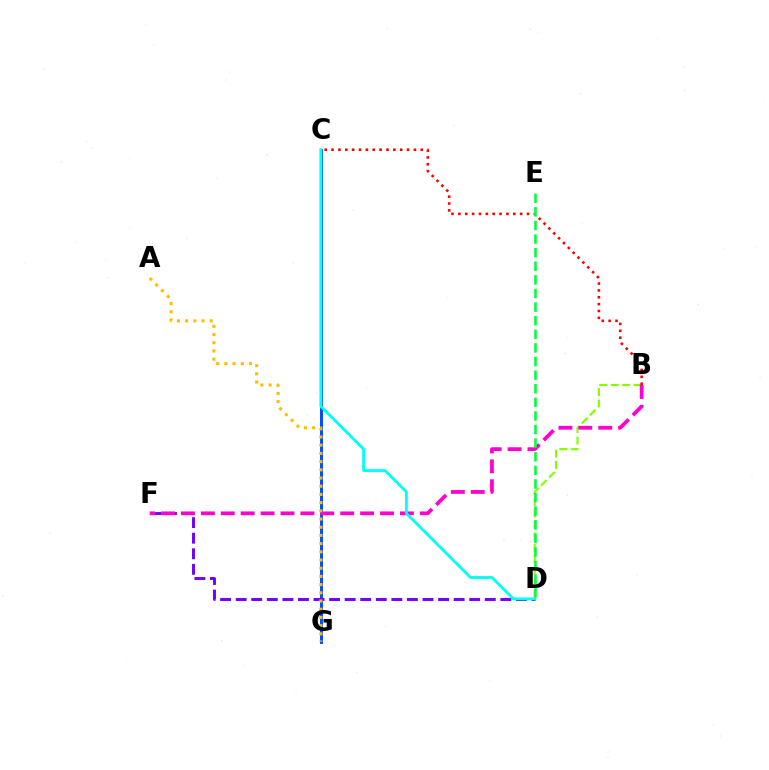{('C', 'G'): [{'color': '#004bff', 'line_style': 'solid', 'thickness': 2.11}], ('B', 'D'): [{'color': '#84ff00', 'line_style': 'dashed', 'thickness': 1.56}], ('D', 'F'): [{'color': '#7200ff', 'line_style': 'dashed', 'thickness': 2.11}], ('B', 'C'): [{'color': '#ff0000', 'line_style': 'dotted', 'thickness': 1.86}], ('B', 'F'): [{'color': '#ff00cf', 'line_style': 'dashed', 'thickness': 2.7}], ('C', 'D'): [{'color': '#00fff6', 'line_style': 'solid', 'thickness': 2.05}], ('A', 'G'): [{'color': '#ffbd00', 'line_style': 'dotted', 'thickness': 2.23}], ('D', 'E'): [{'color': '#00ff39', 'line_style': 'dashed', 'thickness': 1.85}]}